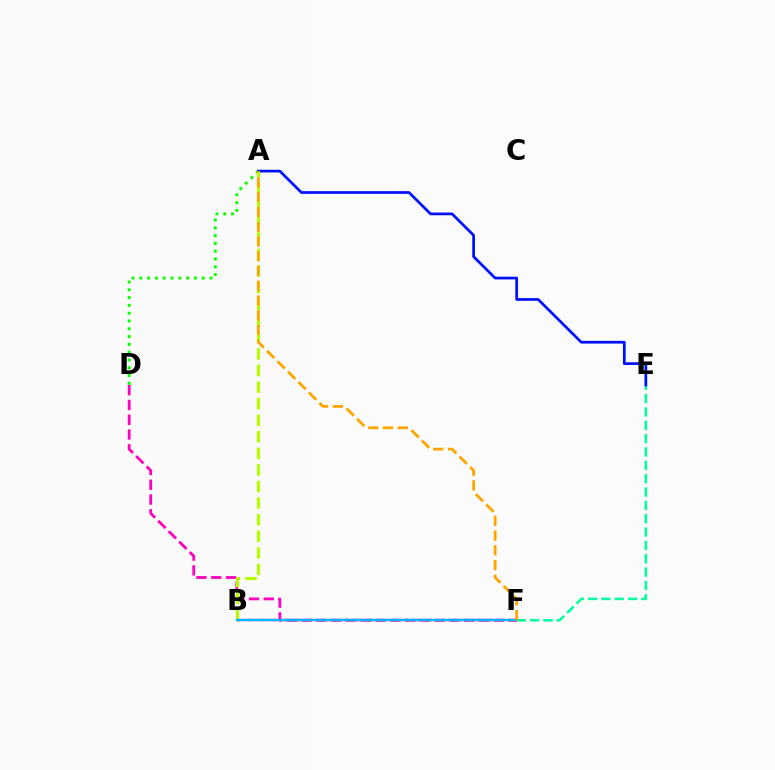{('D', 'F'): [{'color': '#ff00bd', 'line_style': 'dashed', 'thickness': 2.01}], ('A', 'D'): [{'color': '#08ff00', 'line_style': 'dotted', 'thickness': 2.12}], ('B', 'F'): [{'color': '#9b00ff', 'line_style': 'dotted', 'thickness': 1.63}, {'color': '#ff0000', 'line_style': 'dashed', 'thickness': 1.62}, {'color': '#00b5ff', 'line_style': 'solid', 'thickness': 1.67}], ('E', 'F'): [{'color': '#00ff9d', 'line_style': 'dashed', 'thickness': 1.81}], ('A', 'E'): [{'color': '#0010ff', 'line_style': 'solid', 'thickness': 1.96}], ('A', 'B'): [{'color': '#b3ff00', 'line_style': 'dashed', 'thickness': 2.25}], ('A', 'F'): [{'color': '#ffa500', 'line_style': 'dashed', 'thickness': 2.01}]}